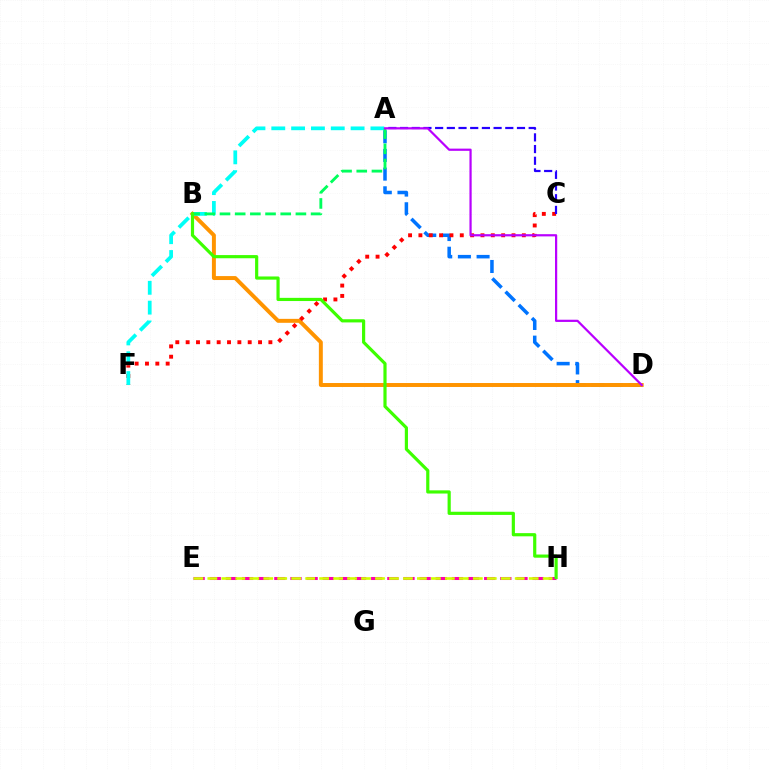{('A', 'D'): [{'color': '#0074ff', 'line_style': 'dashed', 'thickness': 2.54}, {'color': '#b900ff', 'line_style': 'solid', 'thickness': 1.59}], ('B', 'D'): [{'color': '#ff9400', 'line_style': 'solid', 'thickness': 2.84}], ('E', 'H'): [{'color': '#ff00ac', 'line_style': 'dashed', 'thickness': 2.19}, {'color': '#d1ff00', 'line_style': 'dashed', 'thickness': 1.9}], ('C', 'F'): [{'color': '#ff0000', 'line_style': 'dotted', 'thickness': 2.81}], ('A', 'C'): [{'color': '#2500ff', 'line_style': 'dashed', 'thickness': 1.59}], ('A', 'F'): [{'color': '#00fff6', 'line_style': 'dashed', 'thickness': 2.69}], ('A', 'B'): [{'color': '#00ff5c', 'line_style': 'dashed', 'thickness': 2.06}], ('B', 'H'): [{'color': '#3dff00', 'line_style': 'solid', 'thickness': 2.29}]}